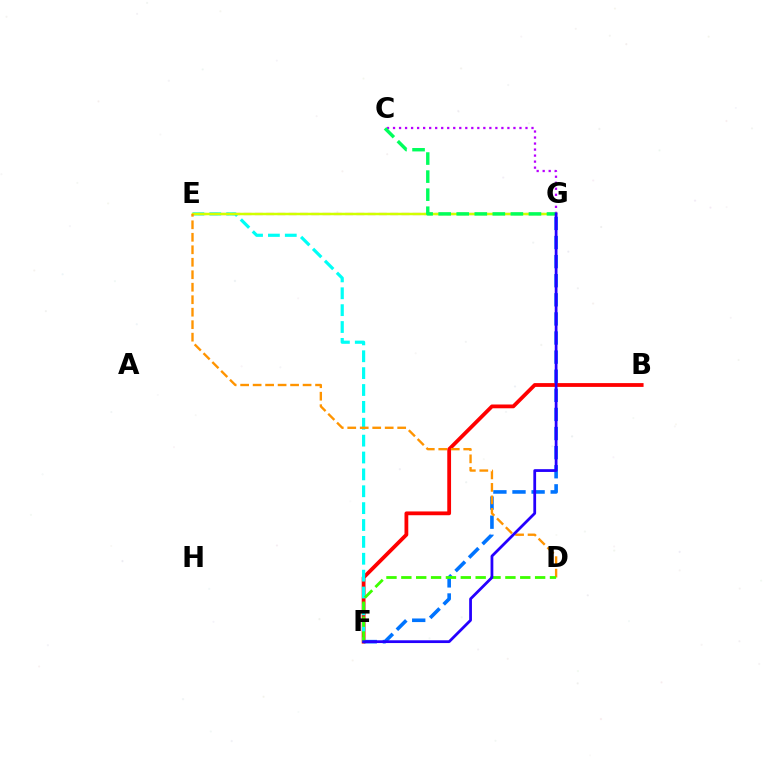{('B', 'F'): [{'color': '#ff0000', 'line_style': 'solid', 'thickness': 2.73}], ('E', 'F'): [{'color': '#00fff6', 'line_style': 'dashed', 'thickness': 2.29}], ('C', 'G'): [{'color': '#b900ff', 'line_style': 'dotted', 'thickness': 1.64}, {'color': '#00ff5c', 'line_style': 'dashed', 'thickness': 2.45}], ('E', 'G'): [{'color': '#ff00ac', 'line_style': 'dashed', 'thickness': 1.53}, {'color': '#d1ff00', 'line_style': 'solid', 'thickness': 1.79}], ('F', 'G'): [{'color': '#0074ff', 'line_style': 'dashed', 'thickness': 2.6}, {'color': '#2500ff', 'line_style': 'solid', 'thickness': 2.0}], ('D', 'E'): [{'color': '#ff9400', 'line_style': 'dashed', 'thickness': 1.7}], ('D', 'F'): [{'color': '#3dff00', 'line_style': 'dashed', 'thickness': 2.02}]}